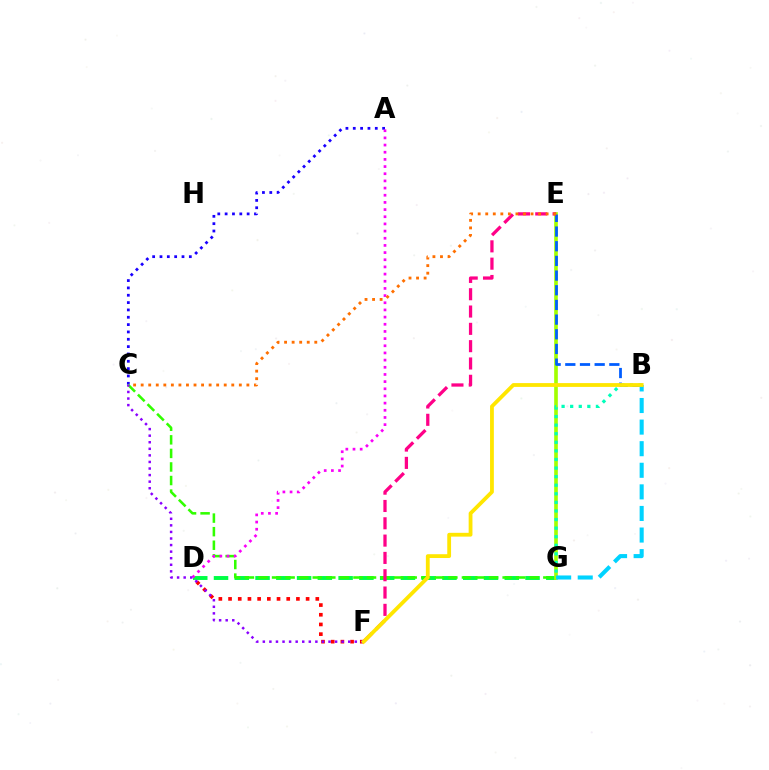{('D', 'G'): [{'color': '#00ff45', 'line_style': 'dashed', 'thickness': 2.82}], ('D', 'F'): [{'color': '#ff0000', 'line_style': 'dotted', 'thickness': 2.63}], ('A', 'C'): [{'color': '#1900ff', 'line_style': 'dotted', 'thickness': 1.99}], ('C', 'G'): [{'color': '#31ff00', 'line_style': 'dashed', 'thickness': 1.84}], ('A', 'D'): [{'color': '#fa00f9', 'line_style': 'dotted', 'thickness': 1.95}], ('E', 'G'): [{'color': '#a2ff00', 'line_style': 'solid', 'thickness': 2.63}], ('B', 'E'): [{'color': '#005dff', 'line_style': 'dashed', 'thickness': 1.99}], ('B', 'G'): [{'color': '#00d3ff', 'line_style': 'dashed', 'thickness': 2.93}, {'color': '#00ffbb', 'line_style': 'dotted', 'thickness': 2.33}], ('C', 'F'): [{'color': '#8a00ff', 'line_style': 'dotted', 'thickness': 1.79}], ('E', 'F'): [{'color': '#ff0088', 'line_style': 'dashed', 'thickness': 2.35}], ('B', 'F'): [{'color': '#ffe600', 'line_style': 'solid', 'thickness': 2.74}], ('C', 'E'): [{'color': '#ff7000', 'line_style': 'dotted', 'thickness': 2.05}]}